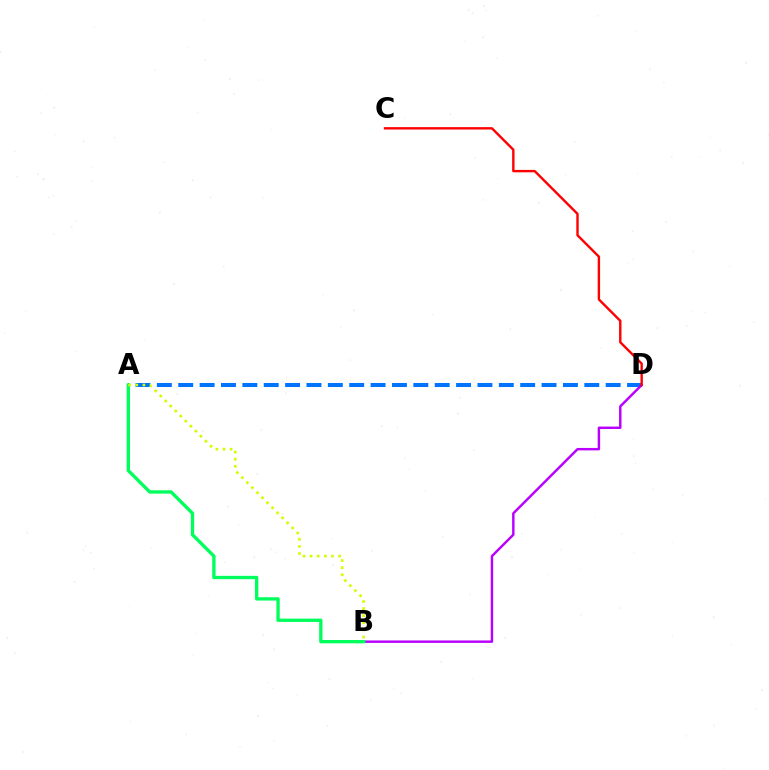{('A', 'D'): [{'color': '#0074ff', 'line_style': 'dashed', 'thickness': 2.9}], ('B', 'D'): [{'color': '#b900ff', 'line_style': 'solid', 'thickness': 1.75}], ('A', 'B'): [{'color': '#00ff5c', 'line_style': 'solid', 'thickness': 2.4}, {'color': '#d1ff00', 'line_style': 'dotted', 'thickness': 1.93}], ('C', 'D'): [{'color': '#ff0000', 'line_style': 'solid', 'thickness': 1.72}]}